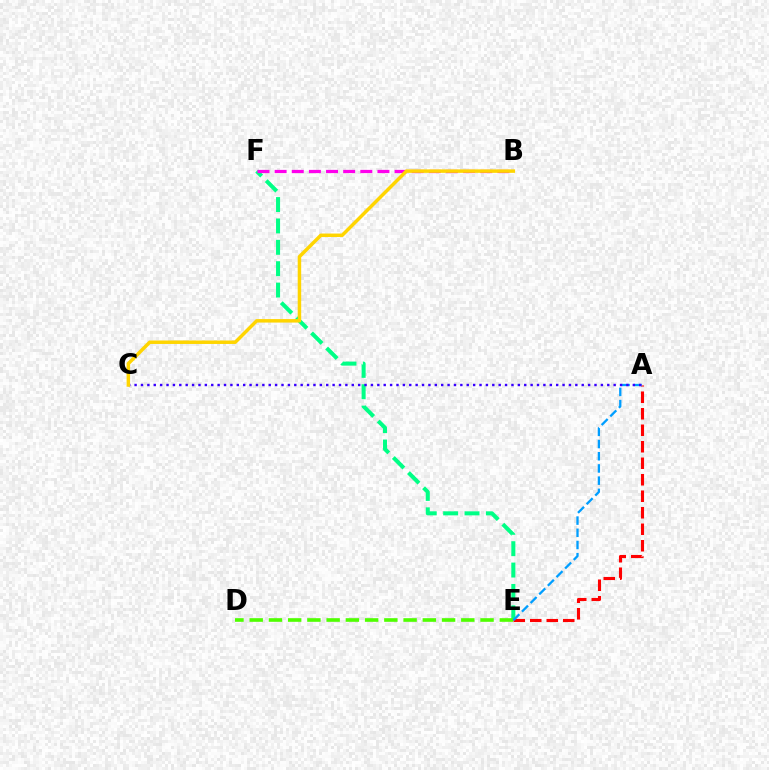{('E', 'F'): [{'color': '#00ff86', 'line_style': 'dashed', 'thickness': 2.9}], ('B', 'F'): [{'color': '#ff00ed', 'line_style': 'dashed', 'thickness': 2.33}], ('D', 'E'): [{'color': '#4fff00', 'line_style': 'dashed', 'thickness': 2.61}], ('A', 'E'): [{'color': '#ff0000', 'line_style': 'dashed', 'thickness': 2.24}, {'color': '#009eff', 'line_style': 'dashed', 'thickness': 1.66}], ('A', 'C'): [{'color': '#3700ff', 'line_style': 'dotted', 'thickness': 1.74}], ('B', 'C'): [{'color': '#ffd500', 'line_style': 'solid', 'thickness': 2.5}]}